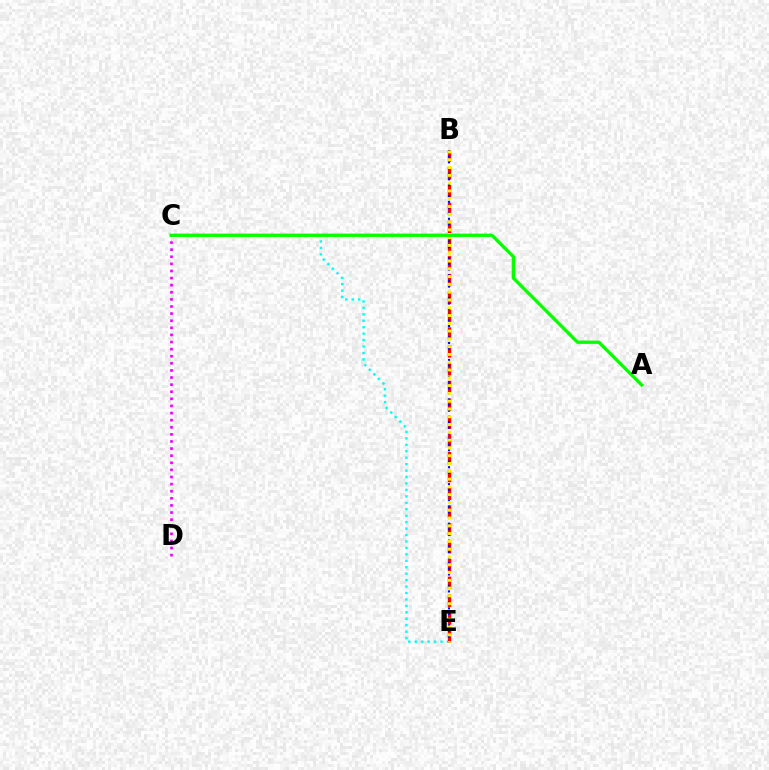{('C', 'D'): [{'color': '#ee00ff', 'line_style': 'dotted', 'thickness': 1.93}], ('C', 'E'): [{'color': '#00fff6', 'line_style': 'dotted', 'thickness': 1.75}], ('B', 'E'): [{'color': '#ff0000', 'line_style': 'dashed', 'thickness': 2.42}, {'color': '#0010ff', 'line_style': 'dotted', 'thickness': 1.53}, {'color': '#fcf500', 'line_style': 'dotted', 'thickness': 2.12}], ('A', 'C'): [{'color': '#08ff00', 'line_style': 'solid', 'thickness': 2.4}]}